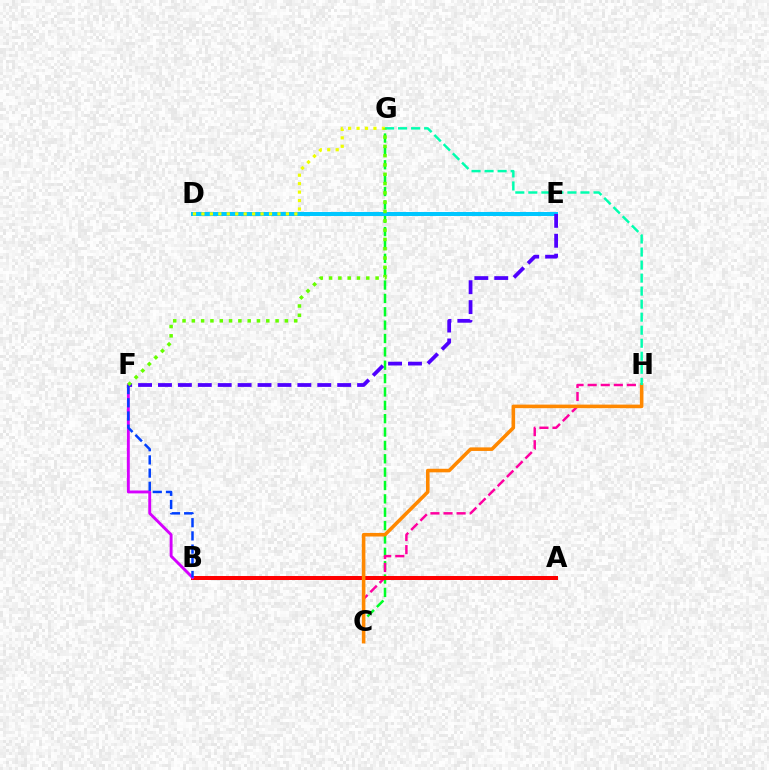{('C', 'G'): [{'color': '#00ff27', 'line_style': 'dashed', 'thickness': 1.82}], ('C', 'H'): [{'color': '#ff00a0', 'line_style': 'dashed', 'thickness': 1.78}, {'color': '#ff8800', 'line_style': 'solid', 'thickness': 2.57}], ('A', 'B'): [{'color': '#ff0000', 'line_style': 'solid', 'thickness': 2.88}], ('D', 'E'): [{'color': '#00c7ff', 'line_style': 'solid', 'thickness': 2.88}], ('D', 'G'): [{'color': '#eeff00', 'line_style': 'dotted', 'thickness': 2.3}], ('B', 'F'): [{'color': '#d600ff', 'line_style': 'solid', 'thickness': 2.08}, {'color': '#003fff', 'line_style': 'dashed', 'thickness': 1.79}], ('G', 'H'): [{'color': '#00ffaf', 'line_style': 'dashed', 'thickness': 1.77}], ('E', 'F'): [{'color': '#4f00ff', 'line_style': 'dashed', 'thickness': 2.71}], ('F', 'G'): [{'color': '#66ff00', 'line_style': 'dotted', 'thickness': 2.53}]}